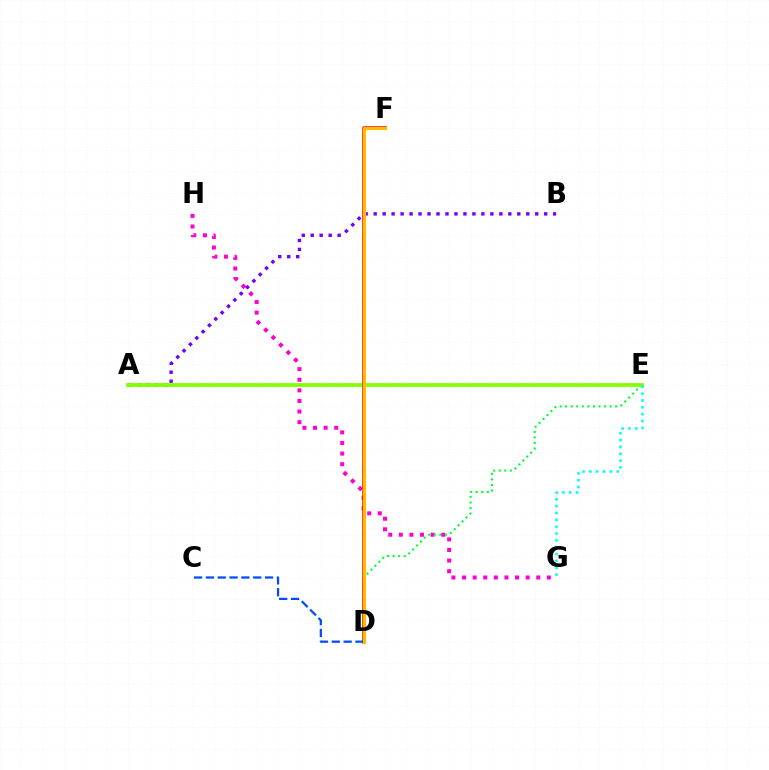{('G', 'H'): [{'color': '#ff00cf', 'line_style': 'dotted', 'thickness': 2.88}], ('D', 'E'): [{'color': '#00ff39', 'line_style': 'dotted', 'thickness': 1.51}], ('A', 'B'): [{'color': '#7200ff', 'line_style': 'dotted', 'thickness': 2.44}], ('A', 'E'): [{'color': '#84ff00', 'line_style': 'solid', 'thickness': 2.73}], ('D', 'F'): [{'color': '#ff0000', 'line_style': 'solid', 'thickness': 2.53}, {'color': '#ffbd00', 'line_style': 'solid', 'thickness': 2.28}], ('C', 'D'): [{'color': '#004bff', 'line_style': 'dashed', 'thickness': 1.61}], ('E', 'G'): [{'color': '#00fff6', 'line_style': 'dotted', 'thickness': 1.86}]}